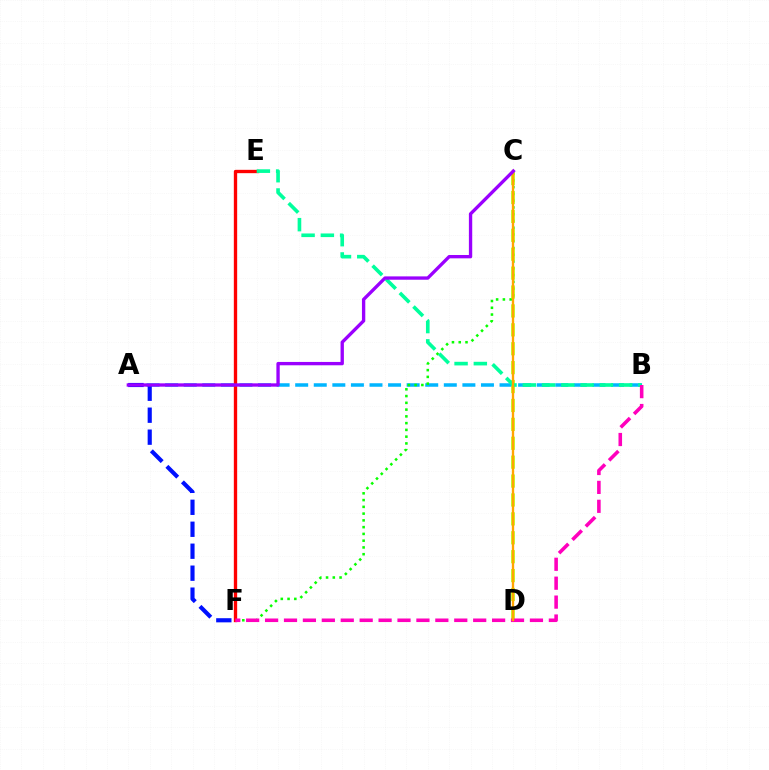{('A', 'B'): [{'color': '#00b5ff', 'line_style': 'dashed', 'thickness': 2.52}], ('C', 'F'): [{'color': '#08ff00', 'line_style': 'dotted', 'thickness': 1.84}], ('E', 'F'): [{'color': '#ff0000', 'line_style': 'solid', 'thickness': 2.4}], ('C', 'D'): [{'color': '#b3ff00', 'line_style': 'dashed', 'thickness': 2.57}, {'color': '#ffa500', 'line_style': 'solid', 'thickness': 1.69}], ('B', 'E'): [{'color': '#00ff9d', 'line_style': 'dashed', 'thickness': 2.62}], ('A', 'F'): [{'color': '#0010ff', 'line_style': 'dashed', 'thickness': 2.98}], ('B', 'F'): [{'color': '#ff00bd', 'line_style': 'dashed', 'thickness': 2.57}], ('A', 'C'): [{'color': '#9b00ff', 'line_style': 'solid', 'thickness': 2.4}]}